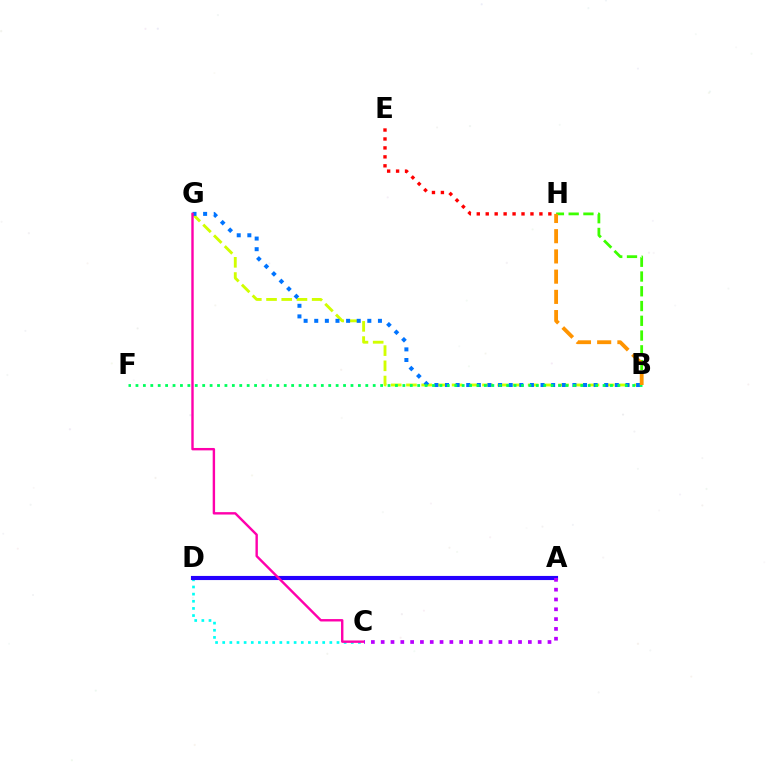{('C', 'D'): [{'color': '#00fff6', 'line_style': 'dotted', 'thickness': 1.94}], ('B', 'G'): [{'color': '#d1ff00', 'line_style': 'dashed', 'thickness': 2.07}, {'color': '#0074ff', 'line_style': 'dotted', 'thickness': 2.88}], ('B', 'H'): [{'color': '#3dff00', 'line_style': 'dashed', 'thickness': 2.01}, {'color': '#ff9400', 'line_style': 'dashed', 'thickness': 2.75}], ('A', 'D'): [{'color': '#2500ff', 'line_style': 'solid', 'thickness': 2.97}], ('E', 'H'): [{'color': '#ff0000', 'line_style': 'dotted', 'thickness': 2.43}], ('C', 'G'): [{'color': '#ff00ac', 'line_style': 'solid', 'thickness': 1.73}], ('A', 'C'): [{'color': '#b900ff', 'line_style': 'dotted', 'thickness': 2.67}], ('B', 'F'): [{'color': '#00ff5c', 'line_style': 'dotted', 'thickness': 2.01}]}